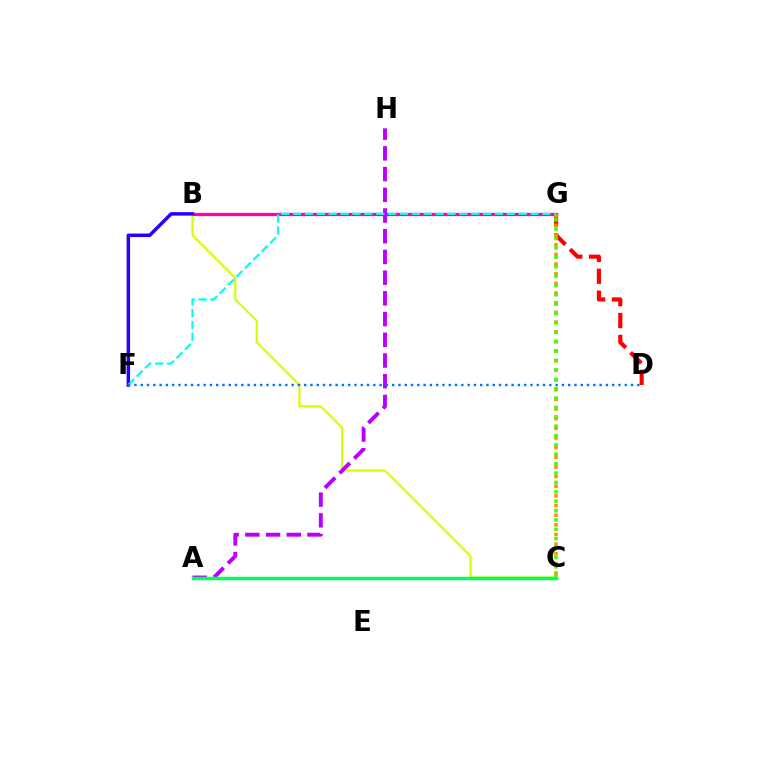{('D', 'G'): [{'color': '#ff0000', 'line_style': 'dashed', 'thickness': 2.97}], ('B', 'G'): [{'color': '#ff00ac', 'line_style': 'solid', 'thickness': 2.35}], ('C', 'G'): [{'color': '#ff9400', 'line_style': 'dotted', 'thickness': 2.62}, {'color': '#3dff00', 'line_style': 'dotted', 'thickness': 2.55}], ('B', 'C'): [{'color': '#d1ff00', 'line_style': 'solid', 'thickness': 1.51}], ('A', 'H'): [{'color': '#b900ff', 'line_style': 'dashed', 'thickness': 2.81}], ('B', 'F'): [{'color': '#2500ff', 'line_style': 'solid', 'thickness': 2.5}], ('F', 'G'): [{'color': '#00fff6', 'line_style': 'dashed', 'thickness': 1.61}], ('A', 'C'): [{'color': '#00ff5c', 'line_style': 'solid', 'thickness': 2.5}], ('D', 'F'): [{'color': '#0074ff', 'line_style': 'dotted', 'thickness': 1.71}]}